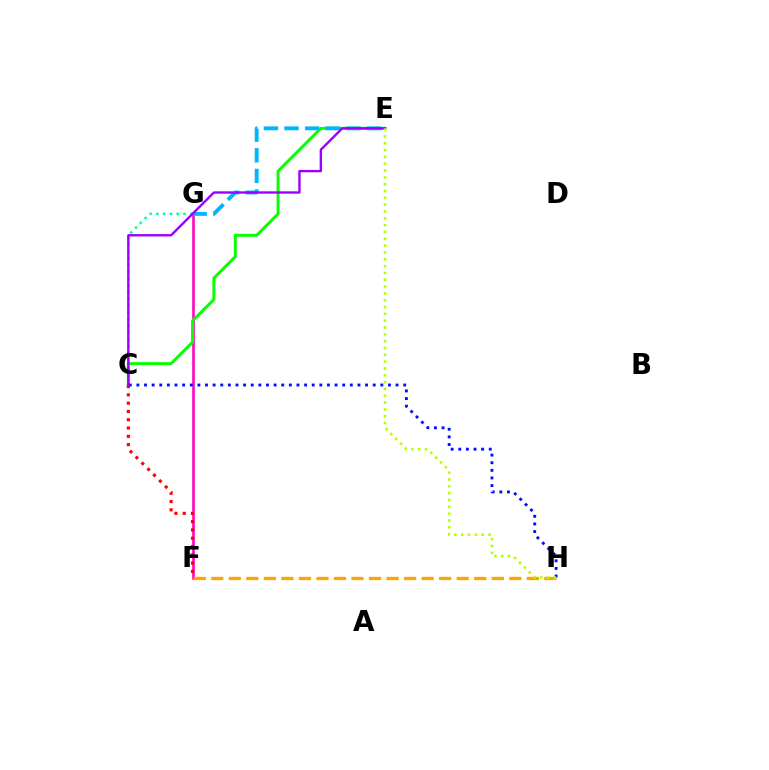{('F', 'G'): [{'color': '#ff00bd', 'line_style': 'solid', 'thickness': 1.85}], ('C', 'E'): [{'color': '#08ff00', 'line_style': 'solid', 'thickness': 2.13}, {'color': '#9b00ff', 'line_style': 'solid', 'thickness': 1.7}], ('C', 'G'): [{'color': '#00ff9d', 'line_style': 'dotted', 'thickness': 1.84}], ('F', 'H'): [{'color': '#ffa500', 'line_style': 'dashed', 'thickness': 2.38}], ('C', 'F'): [{'color': '#ff0000', 'line_style': 'dotted', 'thickness': 2.25}], ('E', 'G'): [{'color': '#00b5ff', 'line_style': 'dashed', 'thickness': 2.8}], ('C', 'H'): [{'color': '#0010ff', 'line_style': 'dotted', 'thickness': 2.07}], ('E', 'H'): [{'color': '#b3ff00', 'line_style': 'dotted', 'thickness': 1.85}]}